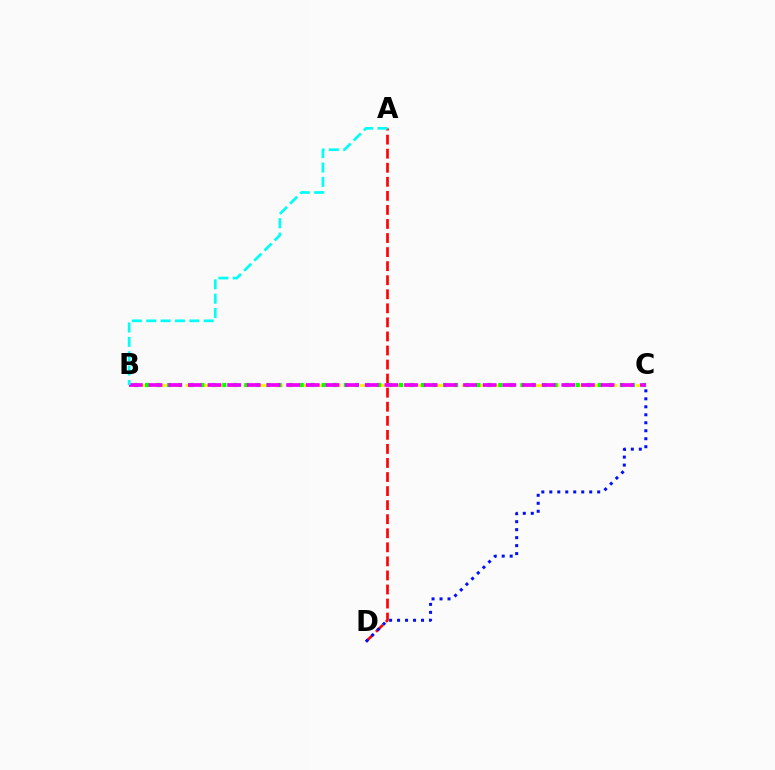{('B', 'C'): [{'color': '#fcf500', 'line_style': 'dashed', 'thickness': 1.98}, {'color': '#08ff00', 'line_style': 'dotted', 'thickness': 3.0}, {'color': '#ee00ff', 'line_style': 'dashed', 'thickness': 2.67}], ('A', 'D'): [{'color': '#ff0000', 'line_style': 'dashed', 'thickness': 1.91}], ('C', 'D'): [{'color': '#0010ff', 'line_style': 'dotted', 'thickness': 2.17}], ('A', 'B'): [{'color': '#00fff6', 'line_style': 'dashed', 'thickness': 1.95}]}